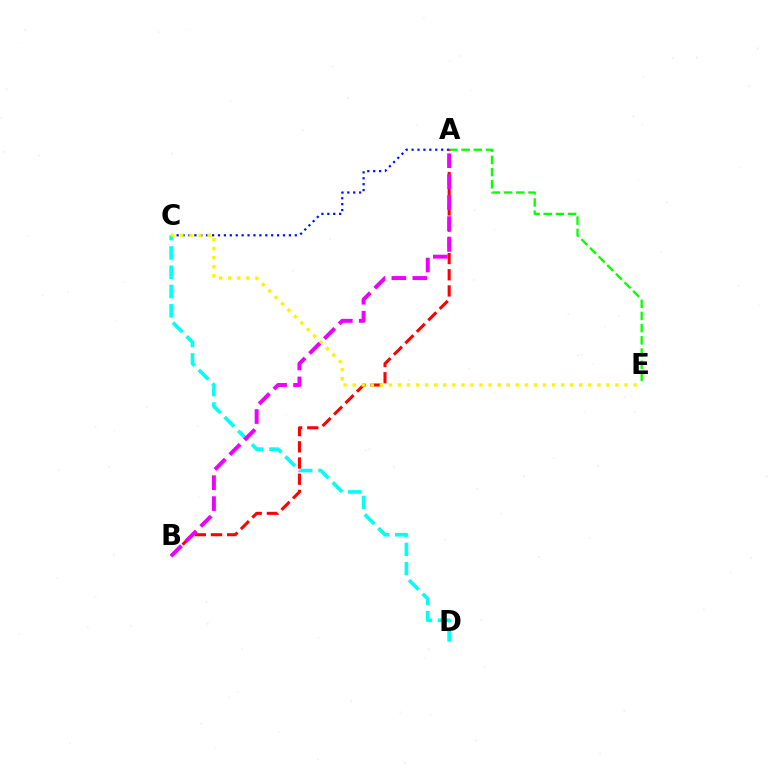{('A', 'C'): [{'color': '#0010ff', 'line_style': 'dotted', 'thickness': 1.61}], ('A', 'E'): [{'color': '#08ff00', 'line_style': 'dashed', 'thickness': 1.66}], ('C', 'D'): [{'color': '#00fff6', 'line_style': 'dashed', 'thickness': 2.62}], ('A', 'B'): [{'color': '#ff0000', 'line_style': 'dashed', 'thickness': 2.2}, {'color': '#ee00ff', 'line_style': 'dashed', 'thickness': 2.85}], ('C', 'E'): [{'color': '#fcf500', 'line_style': 'dotted', 'thickness': 2.46}]}